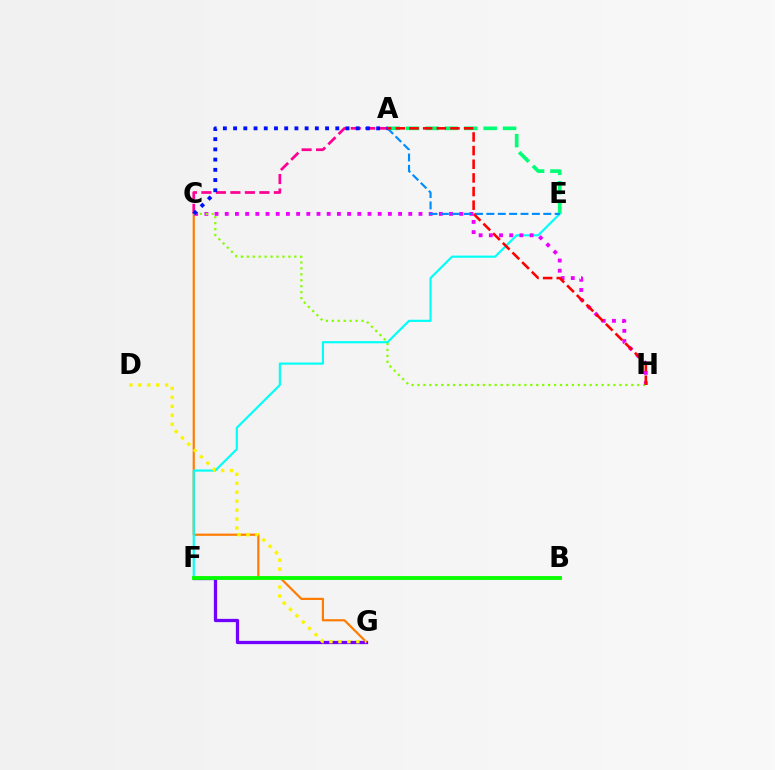{('F', 'G'): [{'color': '#7200ff', 'line_style': 'solid', 'thickness': 2.36}], ('A', 'C'): [{'color': '#ff0094', 'line_style': 'dashed', 'thickness': 1.97}, {'color': '#0010ff', 'line_style': 'dotted', 'thickness': 2.78}], ('C', 'G'): [{'color': '#ff7c00', 'line_style': 'solid', 'thickness': 1.58}], ('A', 'E'): [{'color': '#00ff74', 'line_style': 'dashed', 'thickness': 2.64}, {'color': '#008cff', 'line_style': 'dashed', 'thickness': 1.55}], ('E', 'F'): [{'color': '#00fff6', 'line_style': 'solid', 'thickness': 1.56}], ('C', 'H'): [{'color': '#ee00ff', 'line_style': 'dotted', 'thickness': 2.77}, {'color': '#84ff00', 'line_style': 'dotted', 'thickness': 1.61}], ('D', 'G'): [{'color': '#fcf500', 'line_style': 'dotted', 'thickness': 2.43}], ('A', 'H'): [{'color': '#ff0000', 'line_style': 'dashed', 'thickness': 1.85}], ('B', 'F'): [{'color': '#08ff00', 'line_style': 'solid', 'thickness': 2.78}]}